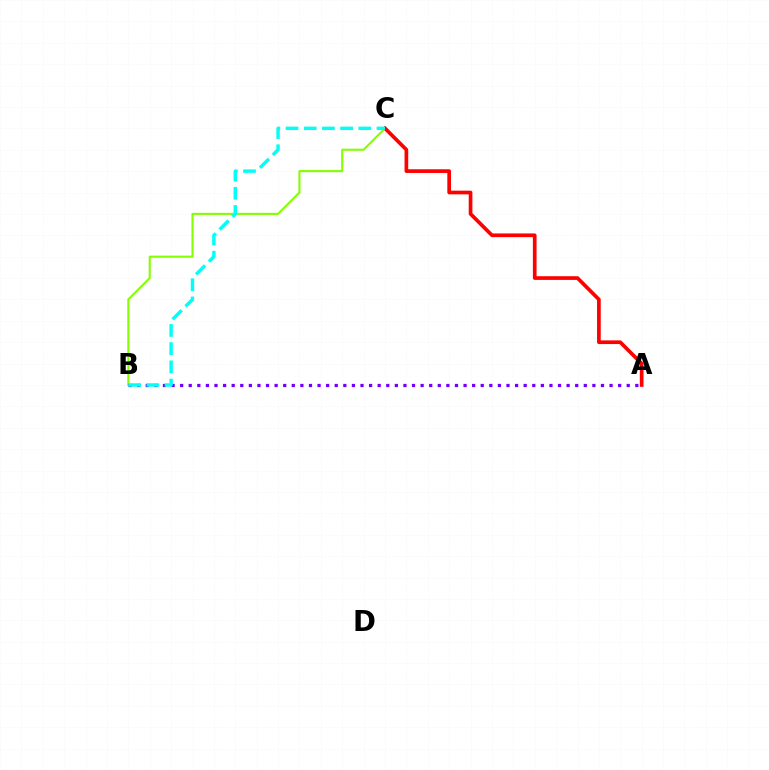{('B', 'C'): [{'color': '#84ff00', 'line_style': 'solid', 'thickness': 1.51}, {'color': '#00fff6', 'line_style': 'dashed', 'thickness': 2.47}], ('A', 'B'): [{'color': '#7200ff', 'line_style': 'dotted', 'thickness': 2.33}], ('A', 'C'): [{'color': '#ff0000', 'line_style': 'solid', 'thickness': 2.66}]}